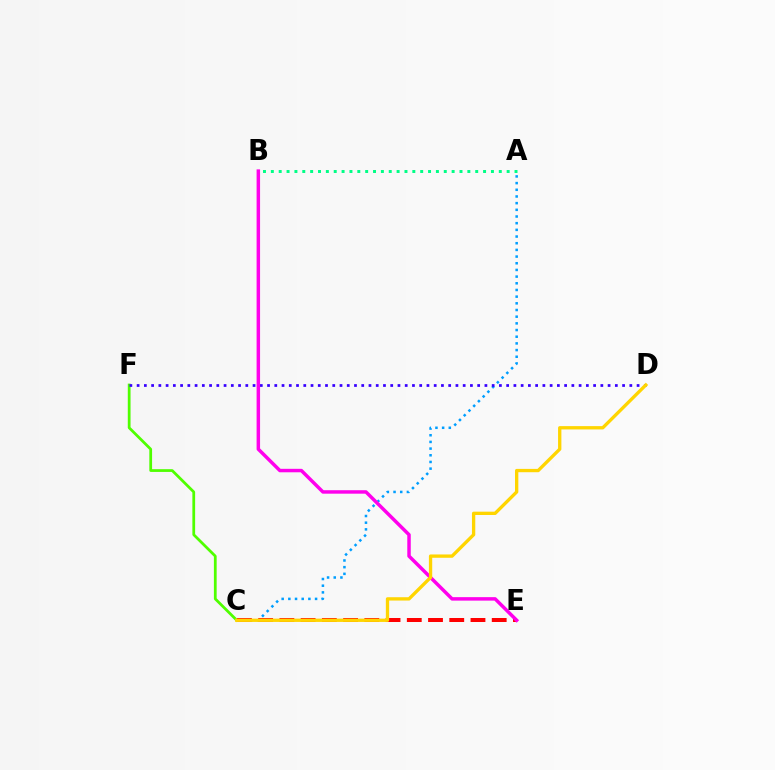{('A', 'C'): [{'color': '#009eff', 'line_style': 'dotted', 'thickness': 1.81}], ('C', 'E'): [{'color': '#ff0000', 'line_style': 'dashed', 'thickness': 2.88}], ('C', 'F'): [{'color': '#4fff00', 'line_style': 'solid', 'thickness': 1.99}], ('A', 'B'): [{'color': '#00ff86', 'line_style': 'dotted', 'thickness': 2.14}], ('D', 'F'): [{'color': '#3700ff', 'line_style': 'dotted', 'thickness': 1.97}], ('B', 'E'): [{'color': '#ff00ed', 'line_style': 'solid', 'thickness': 2.5}], ('C', 'D'): [{'color': '#ffd500', 'line_style': 'solid', 'thickness': 2.39}]}